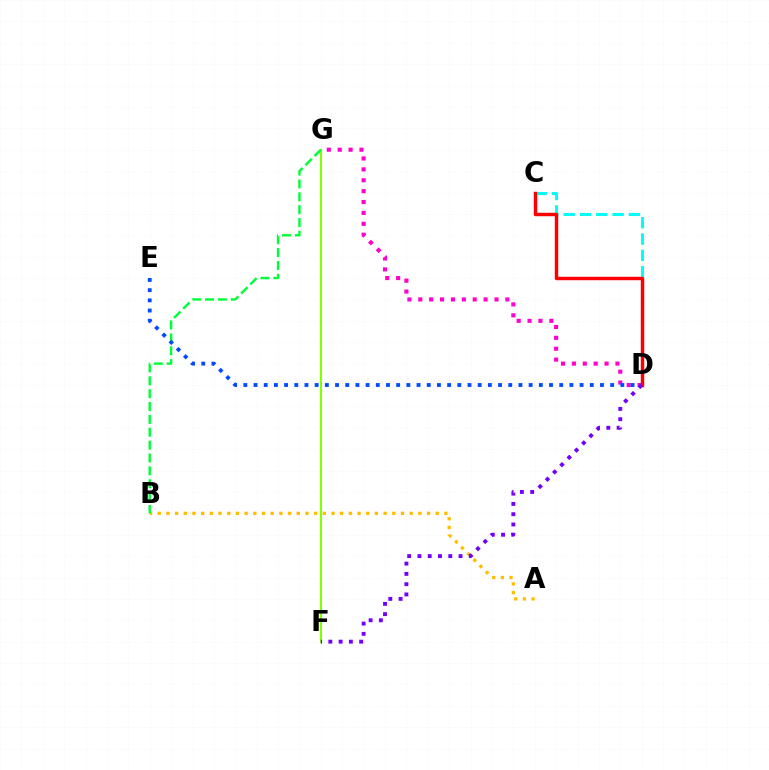{('F', 'G'): [{'color': '#84ff00', 'line_style': 'solid', 'thickness': 1.51}], ('A', 'B'): [{'color': '#ffbd00', 'line_style': 'dotted', 'thickness': 2.36}], ('C', 'D'): [{'color': '#00fff6', 'line_style': 'dashed', 'thickness': 2.22}, {'color': '#ff0000', 'line_style': 'solid', 'thickness': 2.47}], ('D', 'G'): [{'color': '#ff00cf', 'line_style': 'dotted', 'thickness': 2.96}], ('D', 'F'): [{'color': '#7200ff', 'line_style': 'dotted', 'thickness': 2.79}], ('B', 'G'): [{'color': '#00ff39', 'line_style': 'dashed', 'thickness': 1.75}], ('D', 'E'): [{'color': '#004bff', 'line_style': 'dotted', 'thickness': 2.77}]}